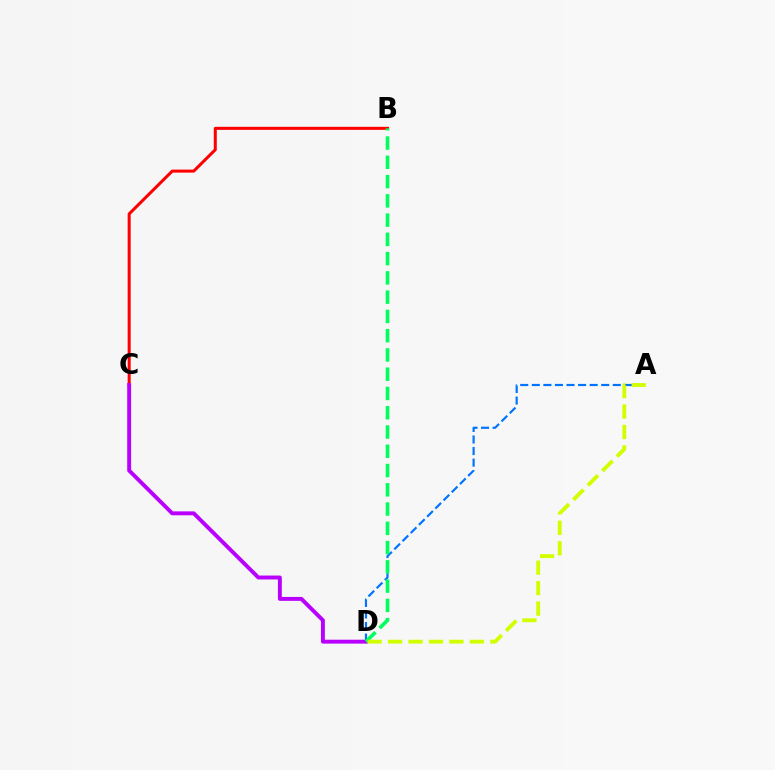{('B', 'C'): [{'color': '#ff0000', 'line_style': 'solid', 'thickness': 2.18}], ('A', 'D'): [{'color': '#0074ff', 'line_style': 'dashed', 'thickness': 1.57}, {'color': '#d1ff00', 'line_style': 'dashed', 'thickness': 2.78}], ('C', 'D'): [{'color': '#b900ff', 'line_style': 'solid', 'thickness': 2.81}], ('B', 'D'): [{'color': '#00ff5c', 'line_style': 'dashed', 'thickness': 2.62}]}